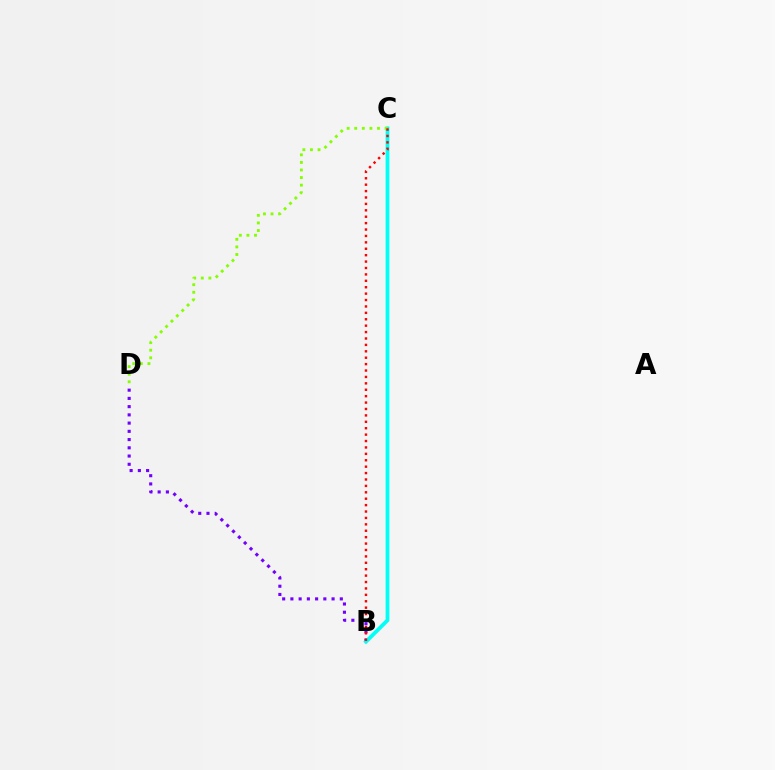{('B', 'D'): [{'color': '#7200ff', 'line_style': 'dotted', 'thickness': 2.24}], ('B', 'C'): [{'color': '#00fff6', 'line_style': 'solid', 'thickness': 2.72}, {'color': '#ff0000', 'line_style': 'dotted', 'thickness': 1.74}], ('C', 'D'): [{'color': '#84ff00', 'line_style': 'dotted', 'thickness': 2.06}]}